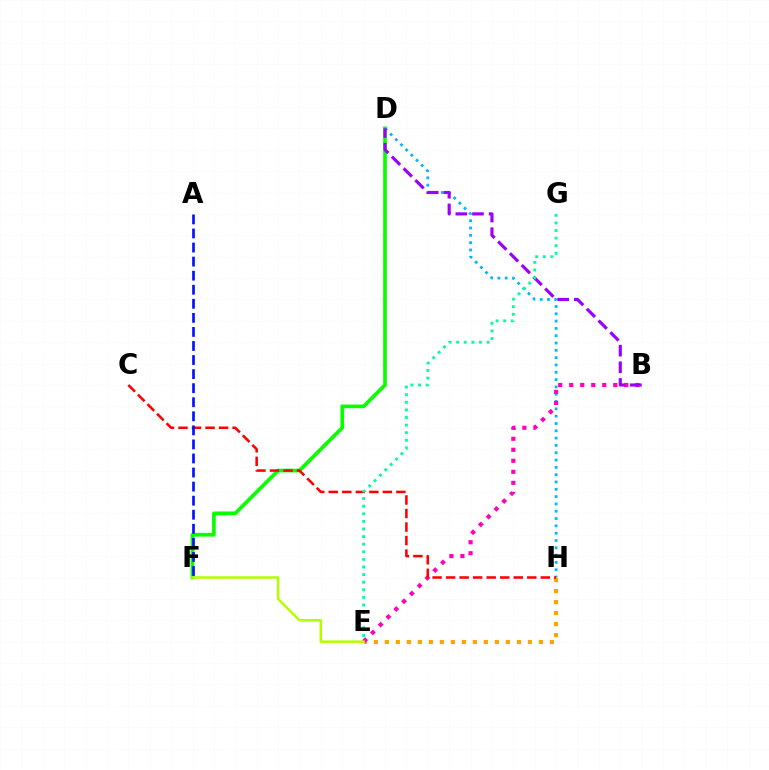{('D', 'F'): [{'color': '#08ff00', 'line_style': 'solid', 'thickness': 2.65}], ('D', 'H'): [{'color': '#00b5ff', 'line_style': 'dotted', 'thickness': 1.99}], ('E', 'H'): [{'color': '#ffa500', 'line_style': 'dotted', 'thickness': 2.99}], ('B', 'E'): [{'color': '#ff00bd', 'line_style': 'dotted', 'thickness': 2.99}], ('C', 'H'): [{'color': '#ff0000', 'line_style': 'dashed', 'thickness': 1.84}], ('A', 'F'): [{'color': '#0010ff', 'line_style': 'dashed', 'thickness': 1.91}], ('E', 'F'): [{'color': '#b3ff00', 'line_style': 'solid', 'thickness': 1.82}], ('B', 'D'): [{'color': '#9b00ff', 'line_style': 'dashed', 'thickness': 2.26}], ('E', 'G'): [{'color': '#00ff9d', 'line_style': 'dotted', 'thickness': 2.07}]}